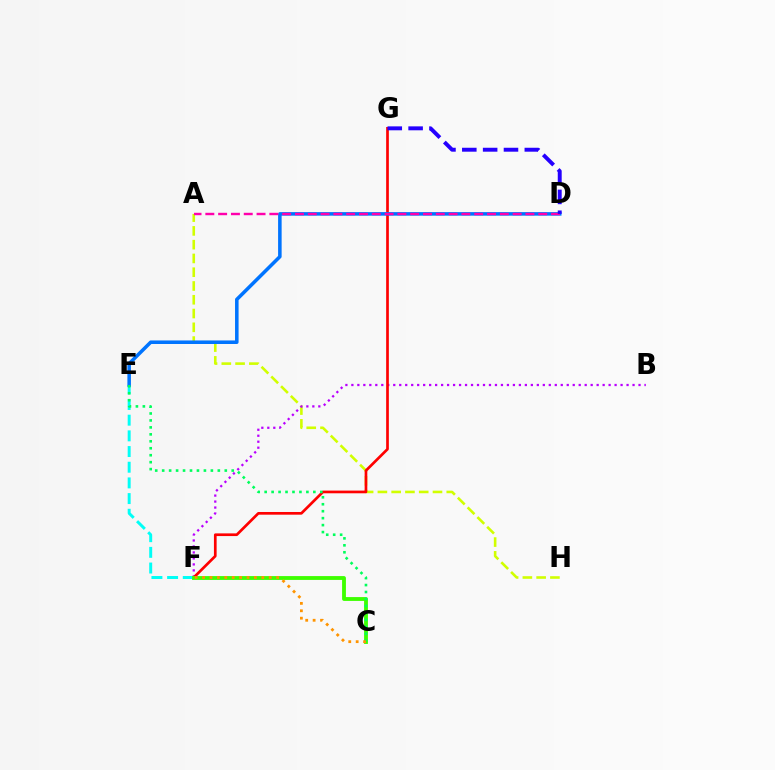{('A', 'H'): [{'color': '#d1ff00', 'line_style': 'dashed', 'thickness': 1.87}], ('B', 'F'): [{'color': '#b900ff', 'line_style': 'dotted', 'thickness': 1.63}], ('F', 'G'): [{'color': '#ff0000', 'line_style': 'solid', 'thickness': 1.94}], ('E', 'F'): [{'color': '#00fff6', 'line_style': 'dashed', 'thickness': 2.13}], ('D', 'E'): [{'color': '#0074ff', 'line_style': 'solid', 'thickness': 2.55}], ('C', 'F'): [{'color': '#3dff00', 'line_style': 'solid', 'thickness': 2.76}, {'color': '#ff9400', 'line_style': 'dotted', 'thickness': 2.01}], ('A', 'D'): [{'color': '#ff00ac', 'line_style': 'dashed', 'thickness': 1.74}], ('D', 'G'): [{'color': '#2500ff', 'line_style': 'dashed', 'thickness': 2.83}], ('C', 'E'): [{'color': '#00ff5c', 'line_style': 'dotted', 'thickness': 1.89}]}